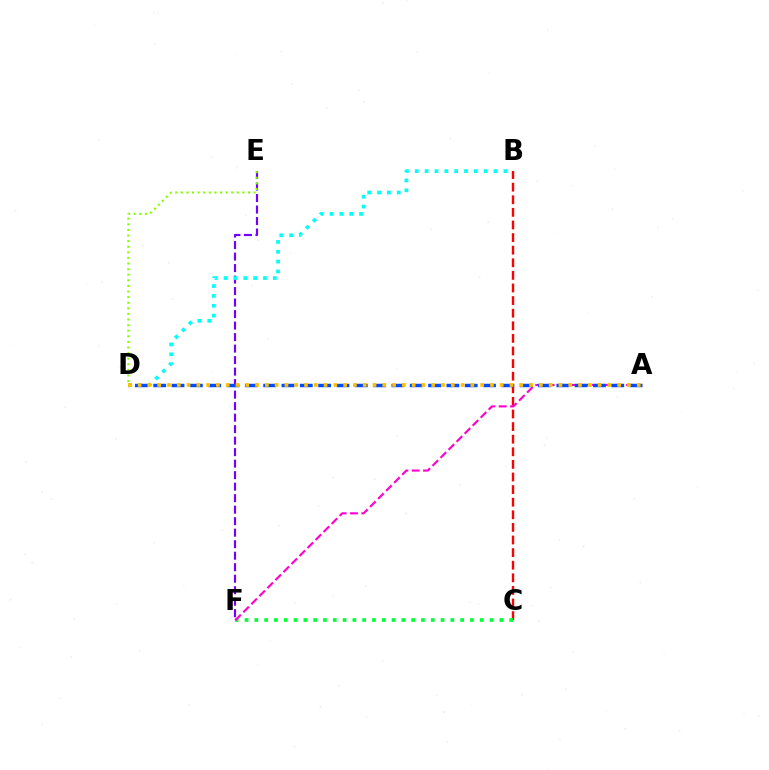{('B', 'C'): [{'color': '#ff0000', 'line_style': 'dashed', 'thickness': 1.71}], ('E', 'F'): [{'color': '#7200ff', 'line_style': 'dashed', 'thickness': 1.56}], ('C', 'F'): [{'color': '#00ff39', 'line_style': 'dotted', 'thickness': 2.66}], ('B', 'D'): [{'color': '#00fff6', 'line_style': 'dotted', 'thickness': 2.68}], ('A', 'F'): [{'color': '#ff00cf', 'line_style': 'dashed', 'thickness': 1.54}], ('A', 'D'): [{'color': '#004bff', 'line_style': 'dashed', 'thickness': 2.49}, {'color': '#ffbd00', 'line_style': 'dotted', 'thickness': 2.66}], ('D', 'E'): [{'color': '#84ff00', 'line_style': 'dotted', 'thickness': 1.52}]}